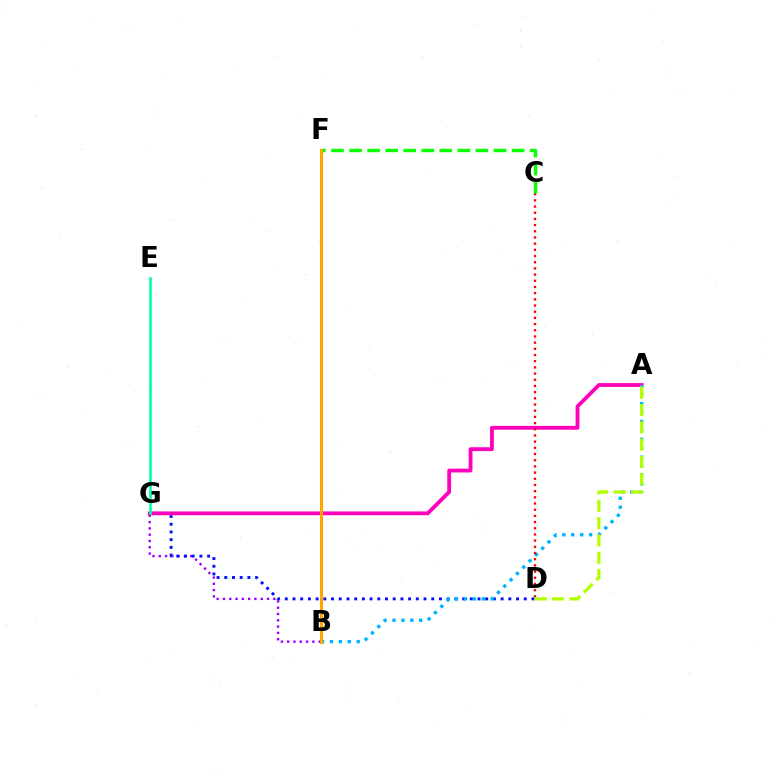{('B', 'G'): [{'color': '#9b00ff', 'line_style': 'dotted', 'thickness': 1.71}], ('D', 'G'): [{'color': '#0010ff', 'line_style': 'dotted', 'thickness': 2.09}], ('A', 'G'): [{'color': '#ff00bd', 'line_style': 'solid', 'thickness': 2.75}], ('A', 'B'): [{'color': '#00b5ff', 'line_style': 'dotted', 'thickness': 2.43}], ('C', 'D'): [{'color': '#ff0000', 'line_style': 'dotted', 'thickness': 1.68}], ('A', 'D'): [{'color': '#b3ff00', 'line_style': 'dashed', 'thickness': 2.35}], ('E', 'G'): [{'color': '#00ff9d', 'line_style': 'solid', 'thickness': 1.89}], ('C', 'F'): [{'color': '#08ff00', 'line_style': 'dashed', 'thickness': 2.45}], ('B', 'F'): [{'color': '#ffa500', 'line_style': 'solid', 'thickness': 2.23}]}